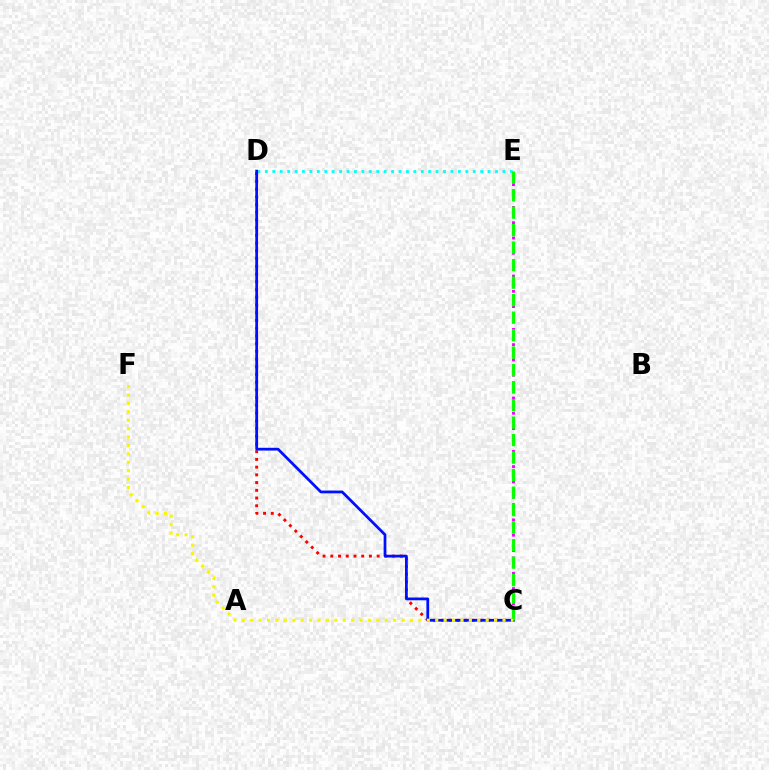{('D', 'E'): [{'color': '#00fff6', 'line_style': 'dotted', 'thickness': 2.02}], ('C', 'D'): [{'color': '#ff0000', 'line_style': 'dotted', 'thickness': 2.1}, {'color': '#0010ff', 'line_style': 'solid', 'thickness': 1.99}], ('C', 'E'): [{'color': '#ee00ff', 'line_style': 'dotted', 'thickness': 2.07}, {'color': '#08ff00', 'line_style': 'dashed', 'thickness': 2.38}], ('C', 'F'): [{'color': '#fcf500', 'line_style': 'dotted', 'thickness': 2.28}]}